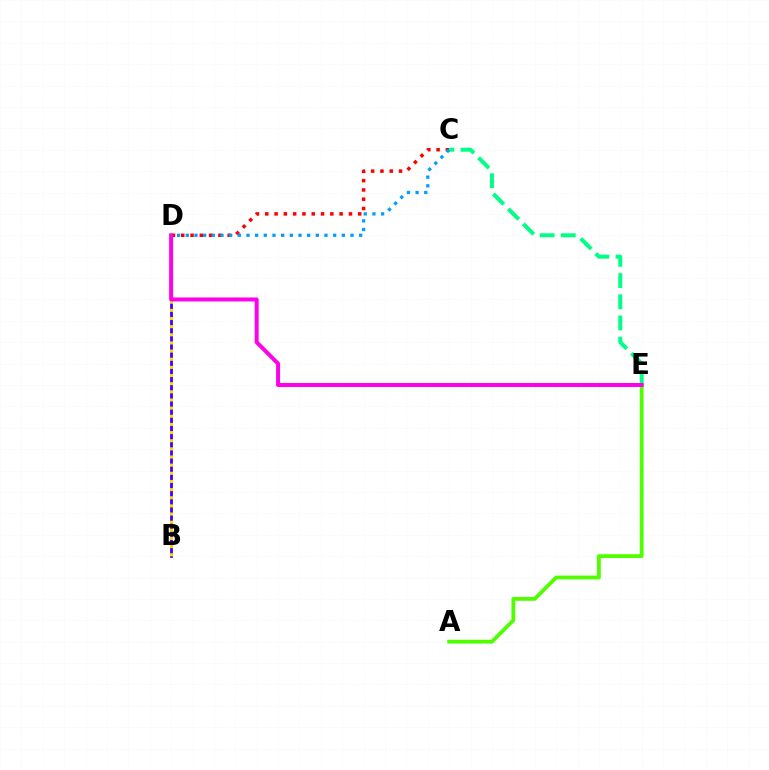{('C', 'D'): [{'color': '#ff0000', 'line_style': 'dotted', 'thickness': 2.52}, {'color': '#009eff', 'line_style': 'dotted', 'thickness': 2.36}], ('C', 'E'): [{'color': '#00ff86', 'line_style': 'dashed', 'thickness': 2.88}], ('B', 'D'): [{'color': '#3700ff', 'line_style': 'solid', 'thickness': 1.98}, {'color': '#ffd500', 'line_style': 'dotted', 'thickness': 2.21}], ('A', 'E'): [{'color': '#4fff00', 'line_style': 'solid', 'thickness': 2.74}], ('D', 'E'): [{'color': '#ff00ed', 'line_style': 'solid', 'thickness': 2.87}]}